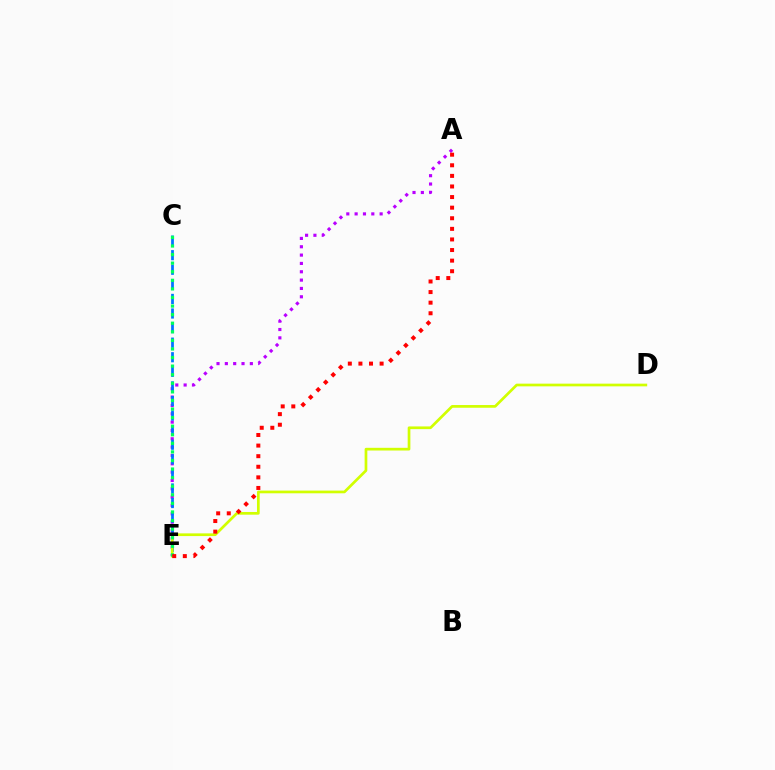{('A', 'E'): [{'color': '#b900ff', 'line_style': 'dotted', 'thickness': 2.27}, {'color': '#ff0000', 'line_style': 'dotted', 'thickness': 2.88}], ('C', 'E'): [{'color': '#0074ff', 'line_style': 'dashed', 'thickness': 1.98}, {'color': '#00ff5c', 'line_style': 'dotted', 'thickness': 2.33}], ('D', 'E'): [{'color': '#d1ff00', 'line_style': 'solid', 'thickness': 1.95}]}